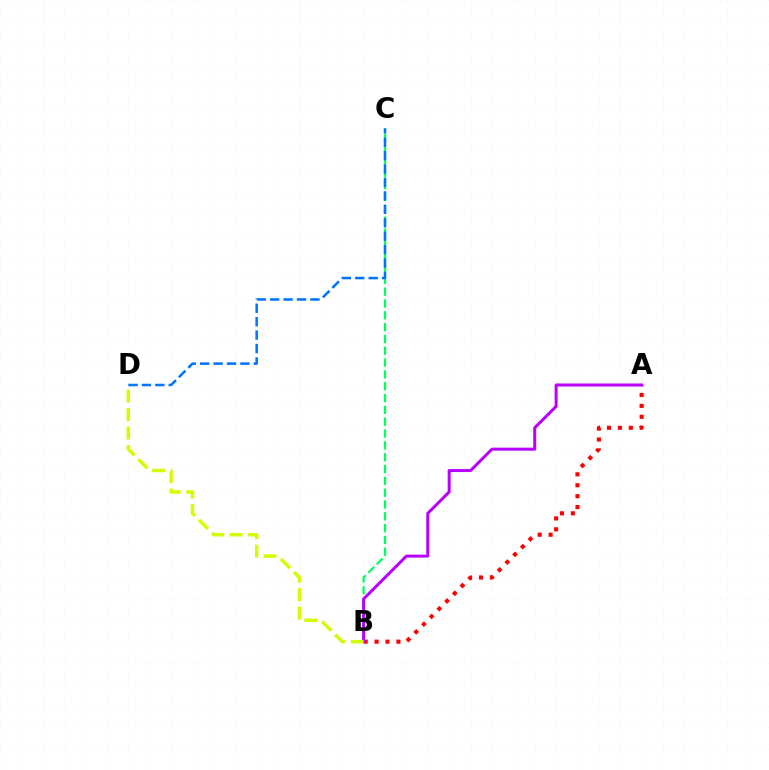{('A', 'B'): [{'color': '#ff0000', 'line_style': 'dotted', 'thickness': 2.97}, {'color': '#b900ff', 'line_style': 'solid', 'thickness': 2.16}], ('B', 'C'): [{'color': '#00ff5c', 'line_style': 'dashed', 'thickness': 1.61}], ('B', 'D'): [{'color': '#d1ff00', 'line_style': 'dashed', 'thickness': 2.51}], ('C', 'D'): [{'color': '#0074ff', 'line_style': 'dashed', 'thickness': 1.82}]}